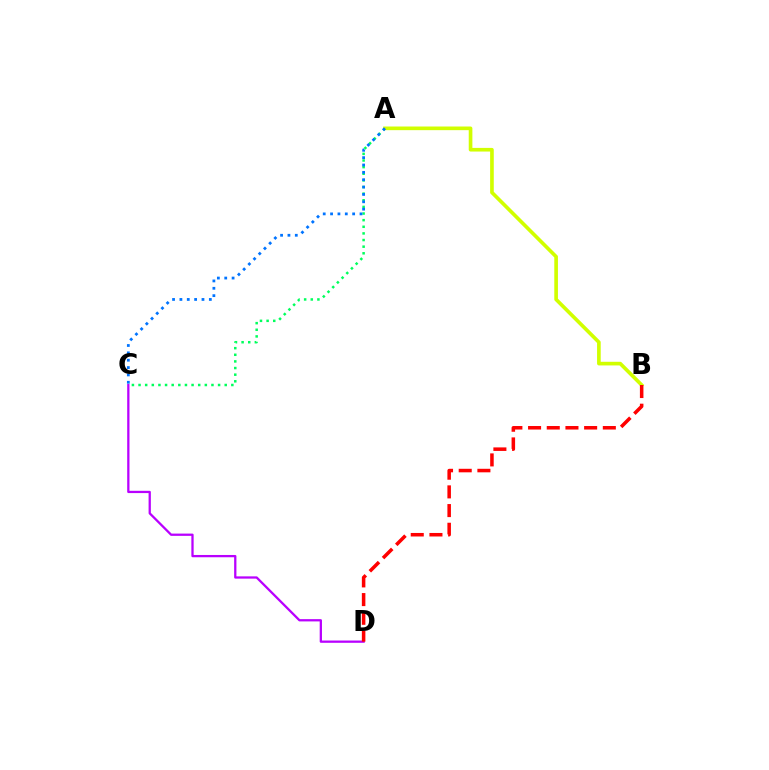{('A', 'C'): [{'color': '#00ff5c', 'line_style': 'dotted', 'thickness': 1.8}, {'color': '#0074ff', 'line_style': 'dotted', 'thickness': 2.0}], ('A', 'B'): [{'color': '#d1ff00', 'line_style': 'solid', 'thickness': 2.63}], ('C', 'D'): [{'color': '#b900ff', 'line_style': 'solid', 'thickness': 1.64}], ('B', 'D'): [{'color': '#ff0000', 'line_style': 'dashed', 'thickness': 2.54}]}